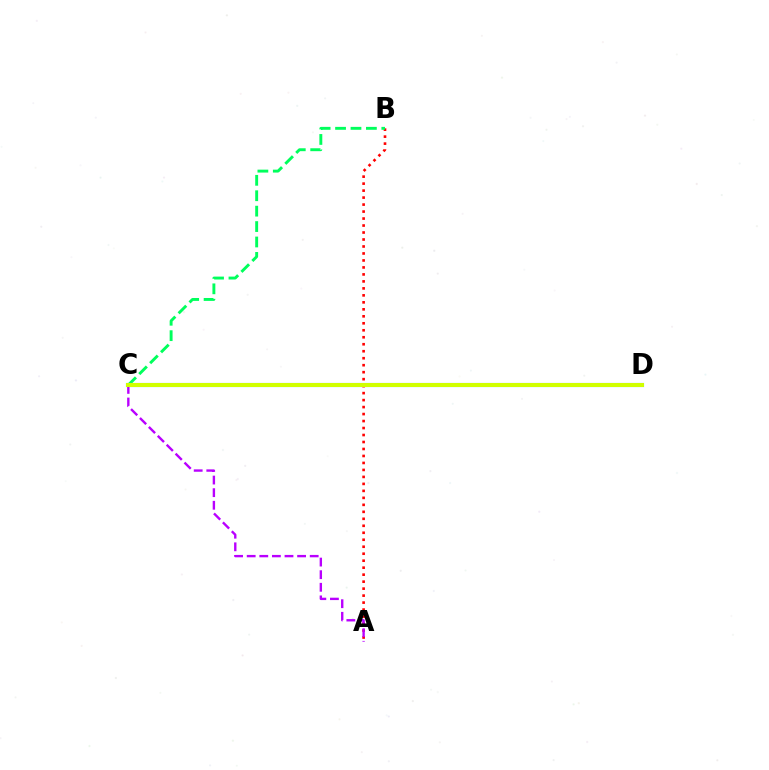{('A', 'B'): [{'color': '#ff0000', 'line_style': 'dotted', 'thickness': 1.9}], ('A', 'C'): [{'color': '#b900ff', 'line_style': 'dashed', 'thickness': 1.71}], ('C', 'D'): [{'color': '#0074ff', 'line_style': 'solid', 'thickness': 2.94}, {'color': '#d1ff00', 'line_style': 'solid', 'thickness': 2.91}], ('B', 'C'): [{'color': '#00ff5c', 'line_style': 'dashed', 'thickness': 2.09}]}